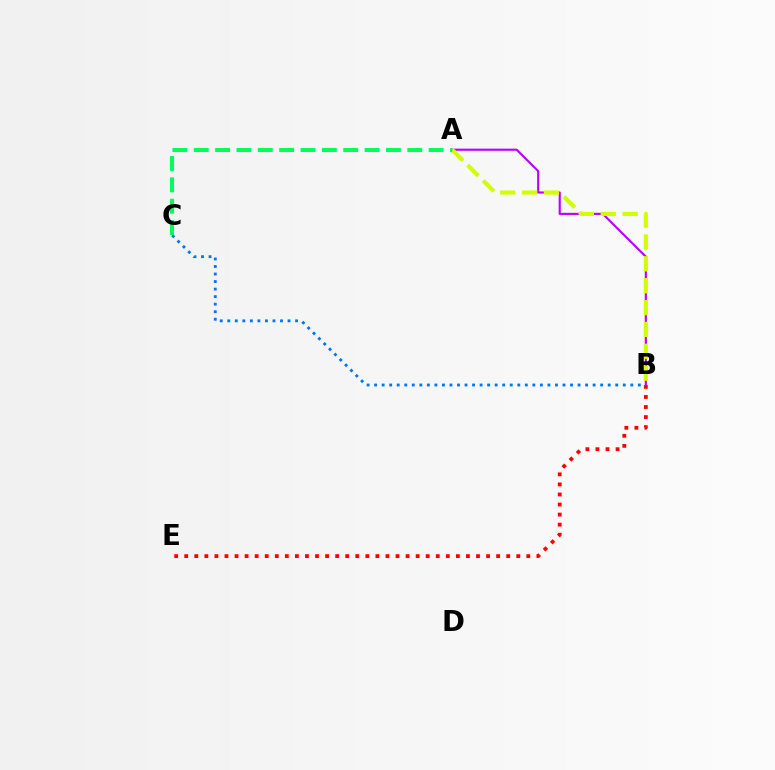{('A', 'B'): [{'color': '#b900ff', 'line_style': 'solid', 'thickness': 1.54}, {'color': '#d1ff00', 'line_style': 'dashed', 'thickness': 2.97}], ('B', 'E'): [{'color': '#ff0000', 'line_style': 'dotted', 'thickness': 2.73}], ('B', 'C'): [{'color': '#0074ff', 'line_style': 'dotted', 'thickness': 2.05}], ('A', 'C'): [{'color': '#00ff5c', 'line_style': 'dashed', 'thickness': 2.9}]}